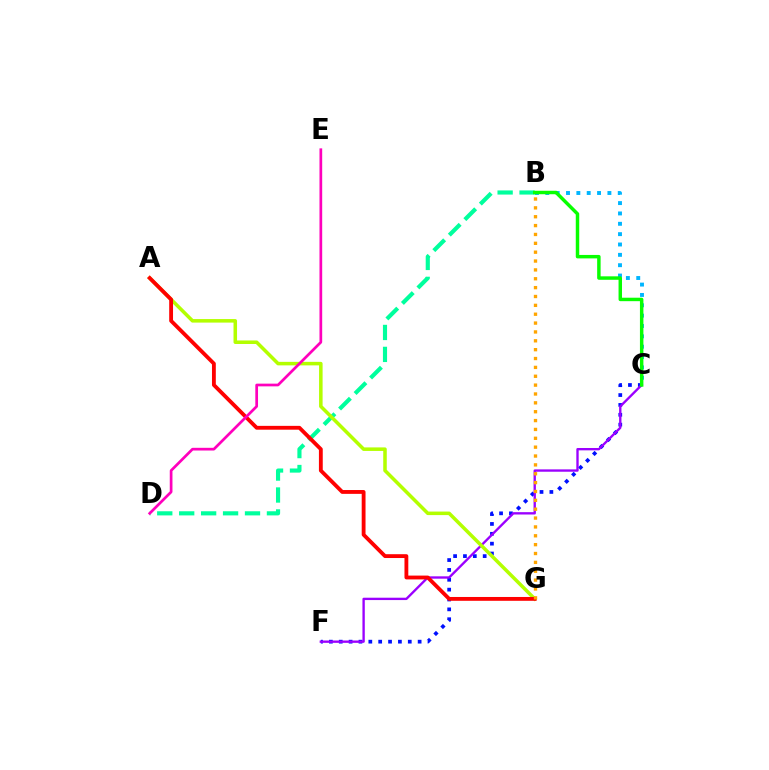{('C', 'F'): [{'color': '#0010ff', 'line_style': 'dotted', 'thickness': 2.68}, {'color': '#9b00ff', 'line_style': 'solid', 'thickness': 1.69}], ('B', 'C'): [{'color': '#00b5ff', 'line_style': 'dotted', 'thickness': 2.81}, {'color': '#08ff00', 'line_style': 'solid', 'thickness': 2.49}], ('B', 'D'): [{'color': '#00ff9d', 'line_style': 'dashed', 'thickness': 2.98}], ('A', 'G'): [{'color': '#b3ff00', 'line_style': 'solid', 'thickness': 2.54}, {'color': '#ff0000', 'line_style': 'solid', 'thickness': 2.76}], ('D', 'E'): [{'color': '#ff00bd', 'line_style': 'solid', 'thickness': 1.95}], ('B', 'G'): [{'color': '#ffa500', 'line_style': 'dotted', 'thickness': 2.41}]}